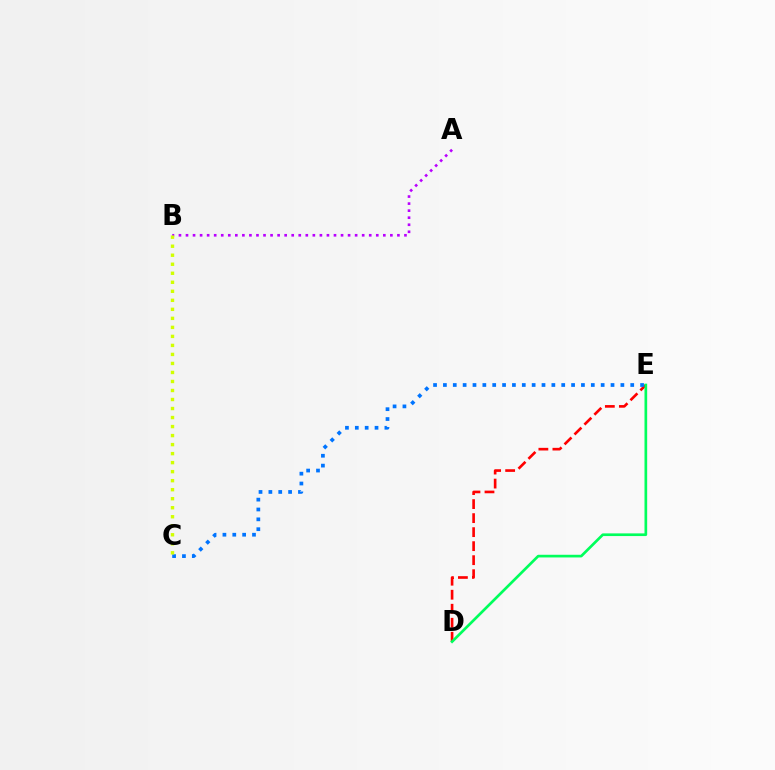{('D', 'E'): [{'color': '#ff0000', 'line_style': 'dashed', 'thickness': 1.9}, {'color': '#00ff5c', 'line_style': 'solid', 'thickness': 1.93}], ('C', 'E'): [{'color': '#0074ff', 'line_style': 'dotted', 'thickness': 2.68}], ('A', 'B'): [{'color': '#b900ff', 'line_style': 'dotted', 'thickness': 1.91}], ('B', 'C'): [{'color': '#d1ff00', 'line_style': 'dotted', 'thickness': 2.45}]}